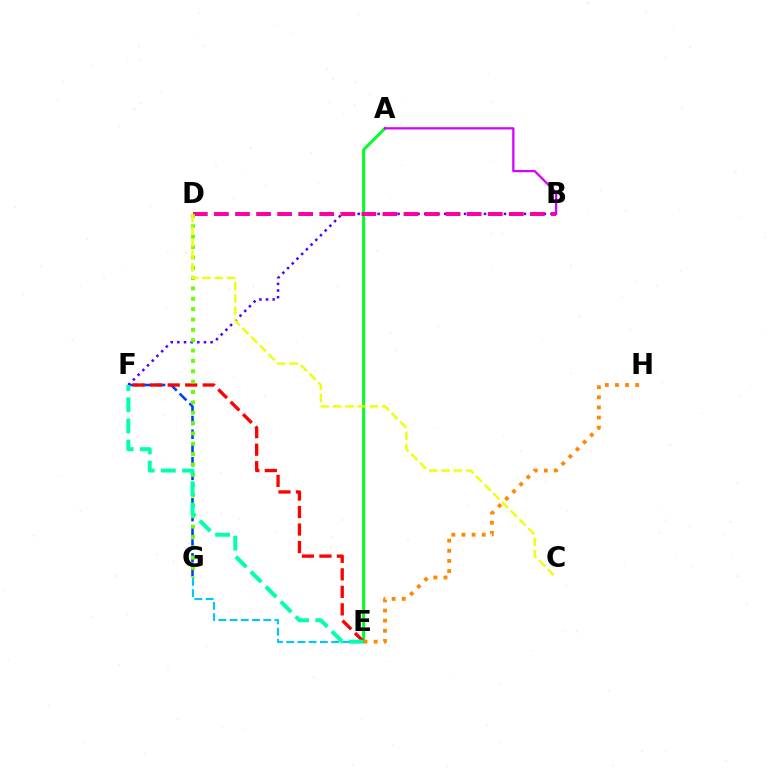{('E', 'G'): [{'color': '#00c7ff', 'line_style': 'dashed', 'thickness': 1.53}], ('F', 'G'): [{'color': '#003fff', 'line_style': 'dashed', 'thickness': 1.86}], ('B', 'F'): [{'color': '#4f00ff', 'line_style': 'dotted', 'thickness': 1.81}], ('A', 'E'): [{'color': '#00ff27', 'line_style': 'solid', 'thickness': 2.16}], ('B', 'D'): [{'color': '#ff00a0', 'line_style': 'dashed', 'thickness': 2.86}], ('E', 'F'): [{'color': '#ff0000', 'line_style': 'dashed', 'thickness': 2.38}, {'color': '#00ffaf', 'line_style': 'dashed', 'thickness': 2.88}], ('D', 'G'): [{'color': '#66ff00', 'line_style': 'dotted', 'thickness': 2.81}], ('E', 'H'): [{'color': '#ff8800', 'line_style': 'dotted', 'thickness': 2.75}], ('C', 'D'): [{'color': '#eeff00', 'line_style': 'dashed', 'thickness': 1.67}], ('A', 'B'): [{'color': '#d600ff', 'line_style': 'solid', 'thickness': 1.63}]}